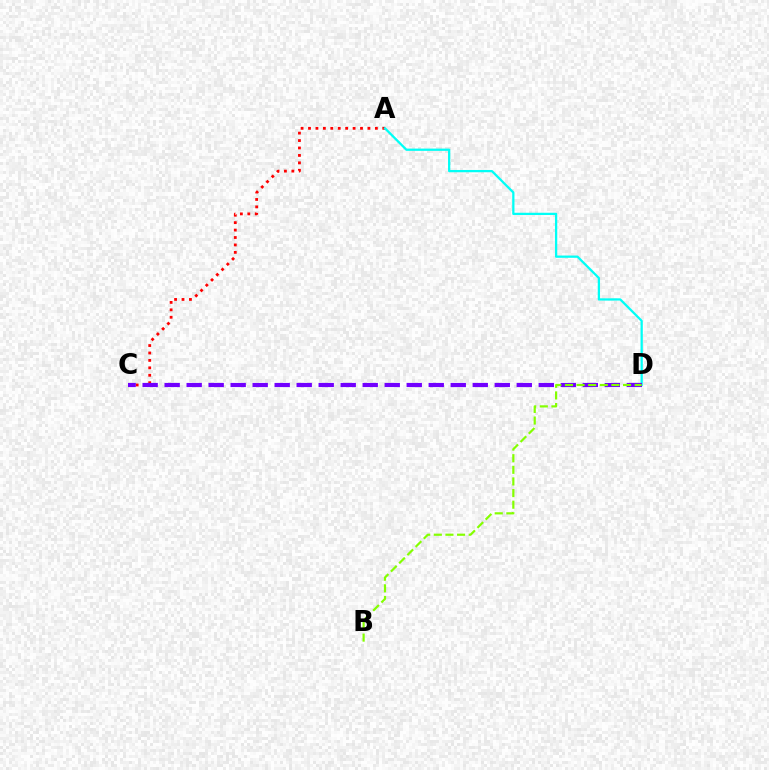{('A', 'C'): [{'color': '#ff0000', 'line_style': 'dotted', 'thickness': 2.02}], ('A', 'D'): [{'color': '#00fff6', 'line_style': 'solid', 'thickness': 1.63}], ('C', 'D'): [{'color': '#7200ff', 'line_style': 'dashed', 'thickness': 2.99}], ('B', 'D'): [{'color': '#84ff00', 'line_style': 'dashed', 'thickness': 1.58}]}